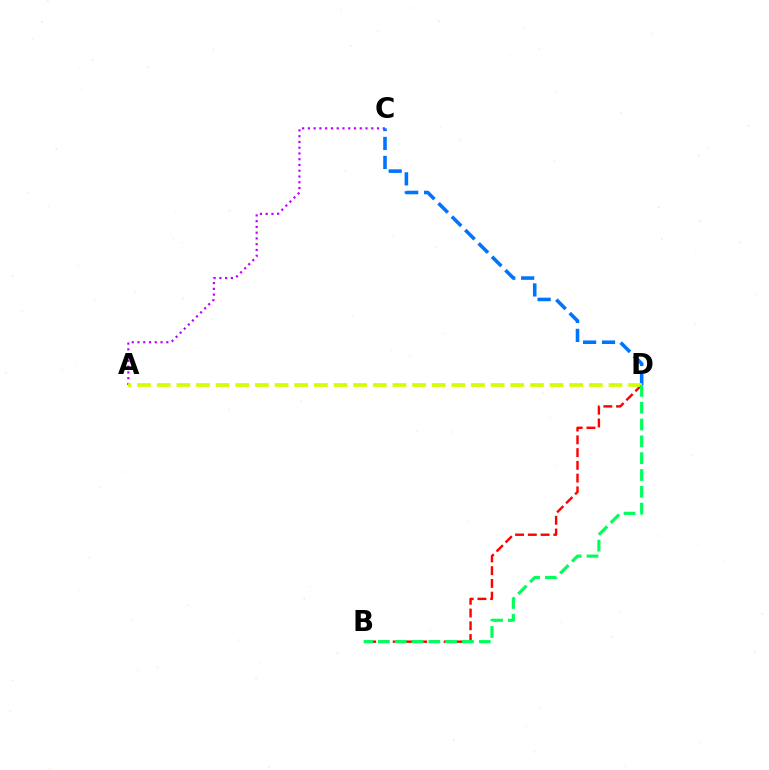{('A', 'C'): [{'color': '#b900ff', 'line_style': 'dotted', 'thickness': 1.57}], ('C', 'D'): [{'color': '#0074ff', 'line_style': 'dashed', 'thickness': 2.57}], ('B', 'D'): [{'color': '#ff0000', 'line_style': 'dashed', 'thickness': 1.73}, {'color': '#00ff5c', 'line_style': 'dashed', 'thickness': 2.29}], ('A', 'D'): [{'color': '#d1ff00', 'line_style': 'dashed', 'thickness': 2.67}]}